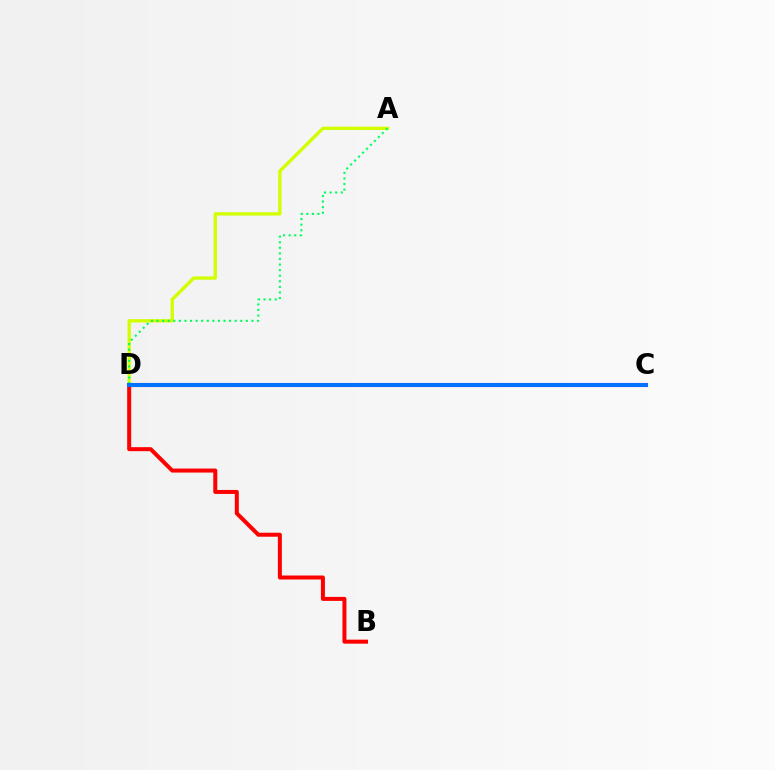{('A', 'D'): [{'color': '#d1ff00', 'line_style': 'solid', 'thickness': 2.4}, {'color': '#00ff5c', 'line_style': 'dotted', 'thickness': 1.52}], ('C', 'D'): [{'color': '#b900ff', 'line_style': 'solid', 'thickness': 2.95}, {'color': '#0074ff', 'line_style': 'solid', 'thickness': 2.84}], ('B', 'D'): [{'color': '#ff0000', 'line_style': 'solid', 'thickness': 2.88}]}